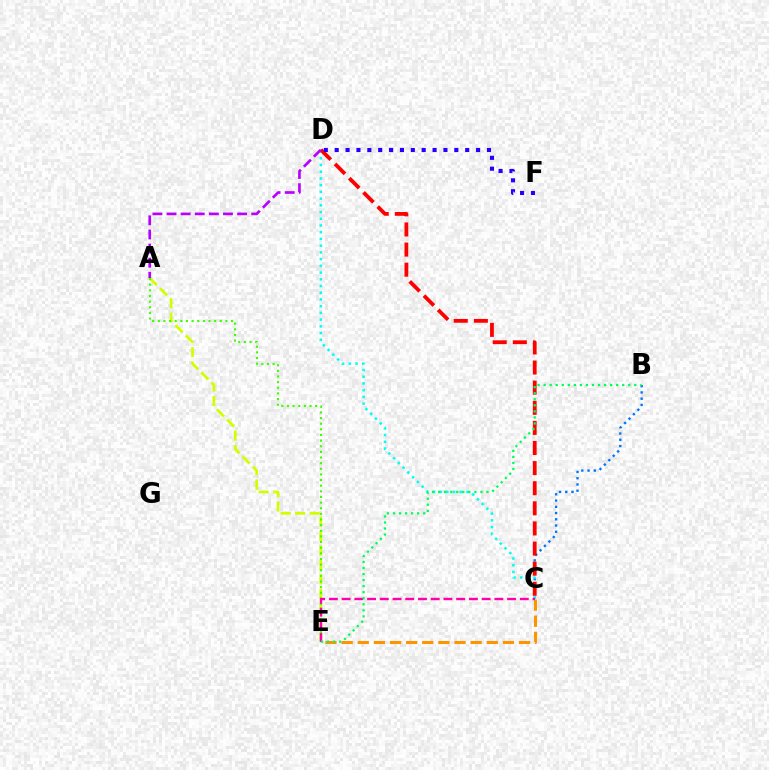{('B', 'C'): [{'color': '#0074ff', 'line_style': 'dotted', 'thickness': 1.7}], ('C', 'D'): [{'color': '#00fff6', 'line_style': 'dotted', 'thickness': 1.83}, {'color': '#ff0000', 'line_style': 'dashed', 'thickness': 2.73}], ('A', 'E'): [{'color': '#d1ff00', 'line_style': 'dashed', 'thickness': 1.96}, {'color': '#3dff00', 'line_style': 'dotted', 'thickness': 1.53}], ('C', 'E'): [{'color': '#ff9400', 'line_style': 'dashed', 'thickness': 2.19}, {'color': '#ff00ac', 'line_style': 'dashed', 'thickness': 1.73}], ('B', 'E'): [{'color': '#00ff5c', 'line_style': 'dotted', 'thickness': 1.64}], ('A', 'D'): [{'color': '#b900ff', 'line_style': 'dashed', 'thickness': 1.92}], ('D', 'F'): [{'color': '#2500ff', 'line_style': 'dotted', 'thickness': 2.95}]}